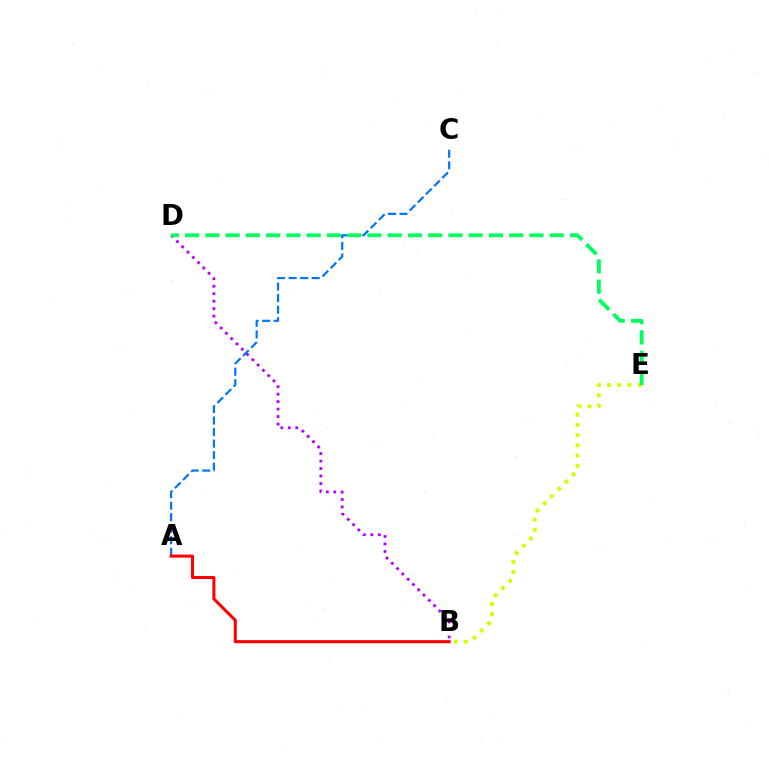{('B', 'D'): [{'color': '#b900ff', 'line_style': 'dotted', 'thickness': 2.03}], ('B', 'E'): [{'color': '#d1ff00', 'line_style': 'dotted', 'thickness': 2.78}], ('A', 'C'): [{'color': '#0074ff', 'line_style': 'dashed', 'thickness': 1.57}], ('A', 'B'): [{'color': '#ff0000', 'line_style': 'solid', 'thickness': 2.2}], ('D', 'E'): [{'color': '#00ff5c', 'line_style': 'dashed', 'thickness': 2.75}]}